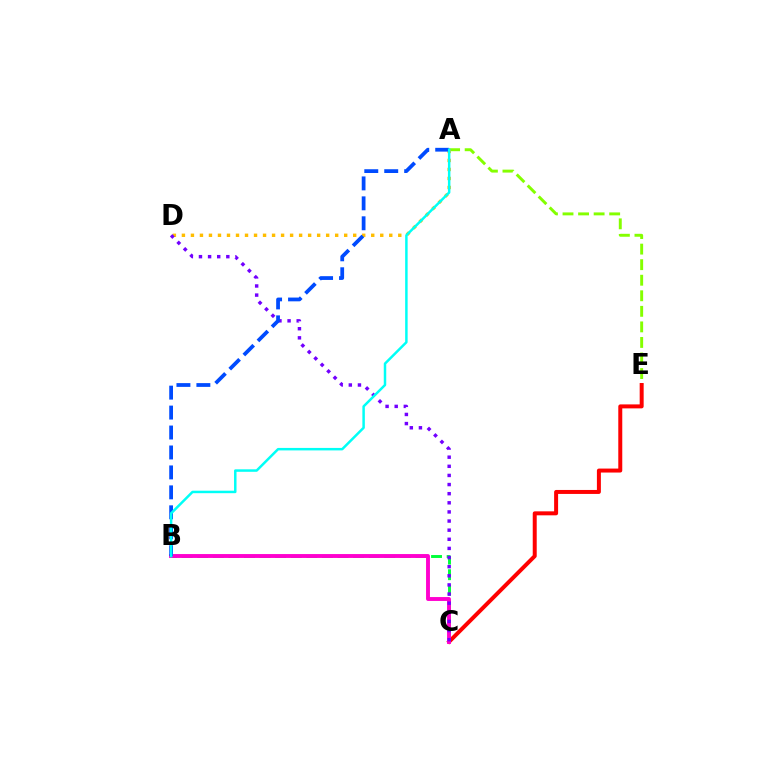{('A', 'E'): [{'color': '#84ff00', 'line_style': 'dashed', 'thickness': 2.11}], ('C', 'E'): [{'color': '#ff0000', 'line_style': 'solid', 'thickness': 2.86}], ('A', 'D'): [{'color': '#ffbd00', 'line_style': 'dotted', 'thickness': 2.45}], ('B', 'C'): [{'color': '#00ff39', 'line_style': 'dashed', 'thickness': 2.12}, {'color': '#ff00cf', 'line_style': 'solid', 'thickness': 2.8}], ('C', 'D'): [{'color': '#7200ff', 'line_style': 'dotted', 'thickness': 2.48}], ('A', 'B'): [{'color': '#004bff', 'line_style': 'dashed', 'thickness': 2.71}, {'color': '#00fff6', 'line_style': 'solid', 'thickness': 1.79}]}